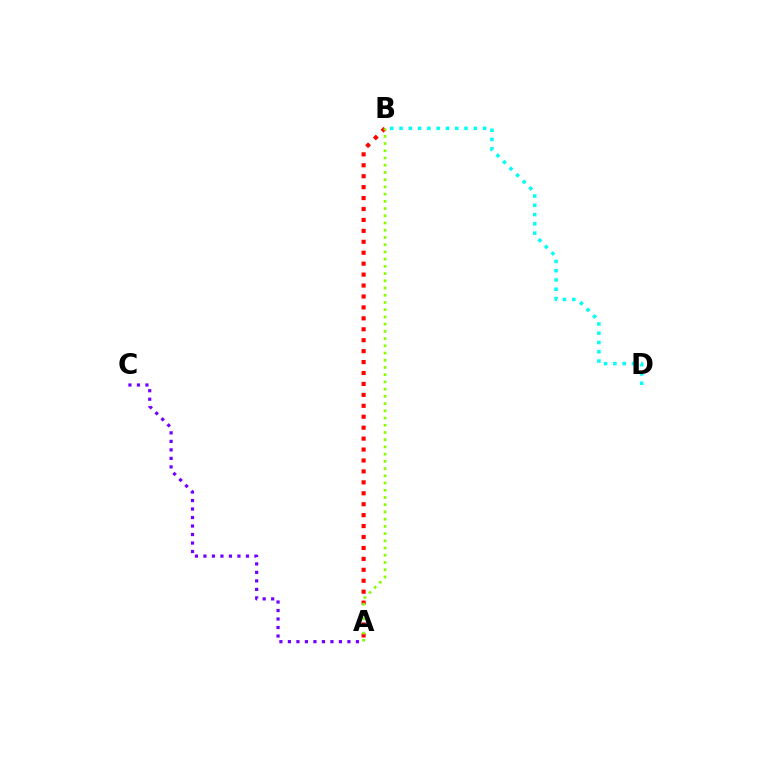{('A', 'B'): [{'color': '#ff0000', 'line_style': 'dotted', 'thickness': 2.97}, {'color': '#84ff00', 'line_style': 'dotted', 'thickness': 1.96}], ('B', 'D'): [{'color': '#00fff6', 'line_style': 'dotted', 'thickness': 2.52}], ('A', 'C'): [{'color': '#7200ff', 'line_style': 'dotted', 'thickness': 2.31}]}